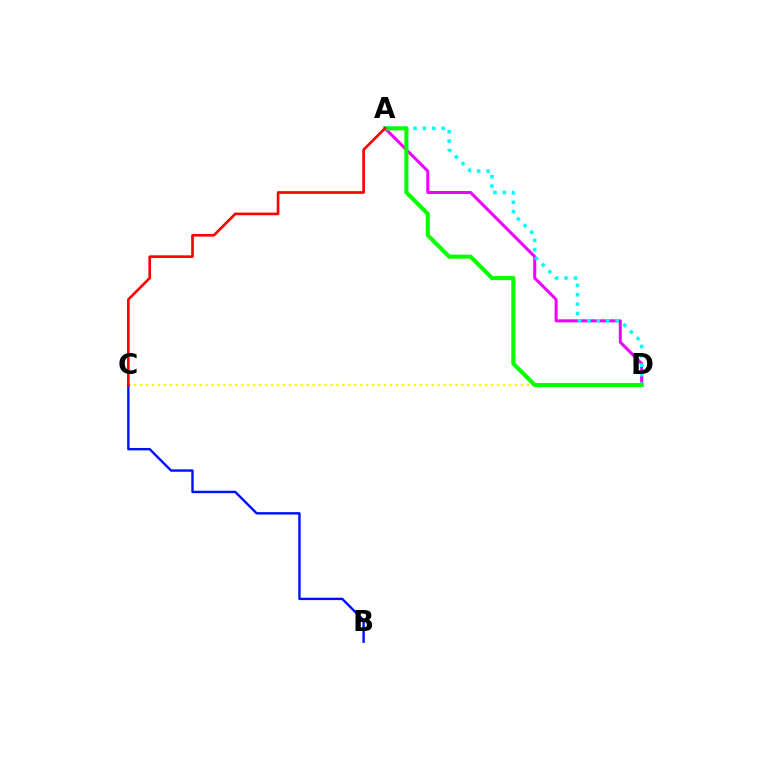{('A', 'D'): [{'color': '#ee00ff', 'line_style': 'solid', 'thickness': 2.18}, {'color': '#00fff6', 'line_style': 'dotted', 'thickness': 2.55}, {'color': '#08ff00', 'line_style': 'solid', 'thickness': 2.94}], ('C', 'D'): [{'color': '#fcf500', 'line_style': 'dotted', 'thickness': 1.62}], ('B', 'C'): [{'color': '#0010ff', 'line_style': 'solid', 'thickness': 1.73}], ('A', 'C'): [{'color': '#ff0000', 'line_style': 'solid', 'thickness': 1.91}]}